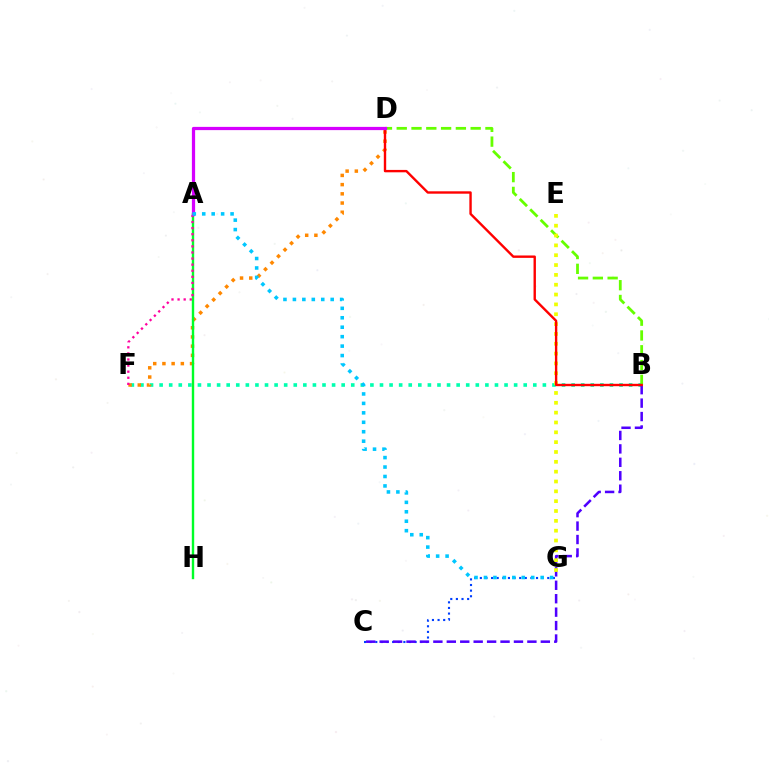{('B', 'F'): [{'color': '#00ffaf', 'line_style': 'dotted', 'thickness': 2.6}], ('C', 'G'): [{'color': '#003fff', 'line_style': 'dotted', 'thickness': 1.53}], ('D', 'F'): [{'color': '#ff8800', 'line_style': 'dotted', 'thickness': 2.5}], ('A', 'H'): [{'color': '#00ff27', 'line_style': 'solid', 'thickness': 1.73}], ('B', 'C'): [{'color': '#4f00ff', 'line_style': 'dashed', 'thickness': 1.82}], ('B', 'D'): [{'color': '#66ff00', 'line_style': 'dashed', 'thickness': 2.01}, {'color': '#ff0000', 'line_style': 'solid', 'thickness': 1.72}], ('A', 'F'): [{'color': '#ff00a0', 'line_style': 'dotted', 'thickness': 1.65}], ('E', 'G'): [{'color': '#eeff00', 'line_style': 'dotted', 'thickness': 2.67}], ('A', 'D'): [{'color': '#d600ff', 'line_style': 'solid', 'thickness': 2.33}], ('A', 'G'): [{'color': '#00c7ff', 'line_style': 'dotted', 'thickness': 2.57}]}